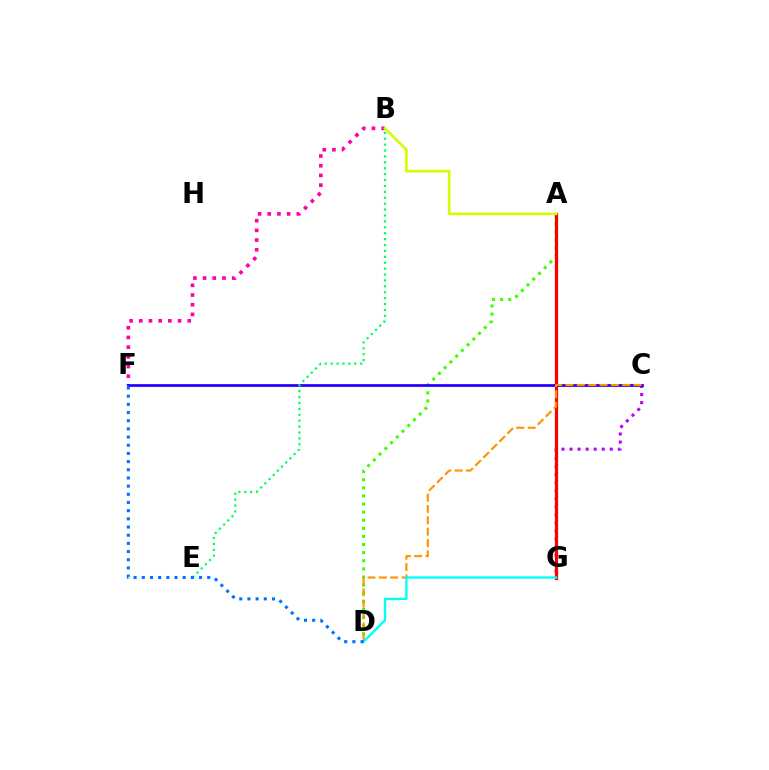{('A', 'D'): [{'color': '#3dff00', 'line_style': 'dotted', 'thickness': 2.2}], ('C', 'G'): [{'color': '#b900ff', 'line_style': 'dotted', 'thickness': 2.19}], ('A', 'G'): [{'color': '#ff0000', 'line_style': 'solid', 'thickness': 2.32}], ('B', 'F'): [{'color': '#ff00ac', 'line_style': 'dotted', 'thickness': 2.63}], ('C', 'F'): [{'color': '#2500ff', 'line_style': 'solid', 'thickness': 1.97}], ('C', 'D'): [{'color': '#ff9400', 'line_style': 'dashed', 'thickness': 1.54}], ('B', 'E'): [{'color': '#00ff5c', 'line_style': 'dotted', 'thickness': 1.6}], ('D', 'G'): [{'color': '#00fff6', 'line_style': 'solid', 'thickness': 1.69}], ('A', 'B'): [{'color': '#d1ff00', 'line_style': 'solid', 'thickness': 1.88}], ('D', 'F'): [{'color': '#0074ff', 'line_style': 'dotted', 'thickness': 2.22}]}